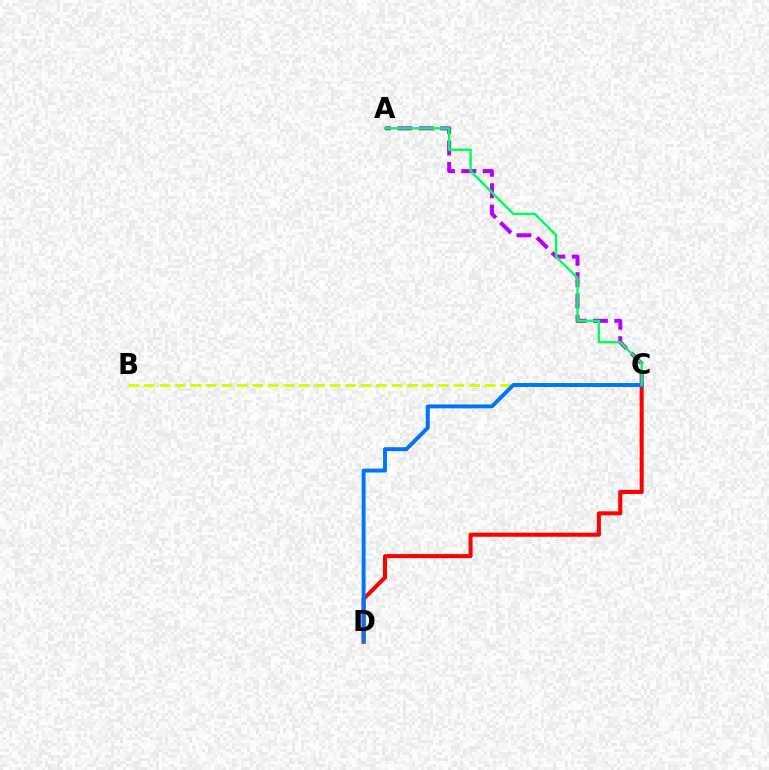{('C', 'D'): [{'color': '#ff0000', 'line_style': 'solid', 'thickness': 2.92}, {'color': '#0074ff', 'line_style': 'solid', 'thickness': 2.83}], ('A', 'C'): [{'color': '#b900ff', 'line_style': 'dashed', 'thickness': 2.9}, {'color': '#00ff5c', 'line_style': 'solid', 'thickness': 1.75}], ('B', 'C'): [{'color': '#d1ff00', 'line_style': 'dashed', 'thickness': 2.1}]}